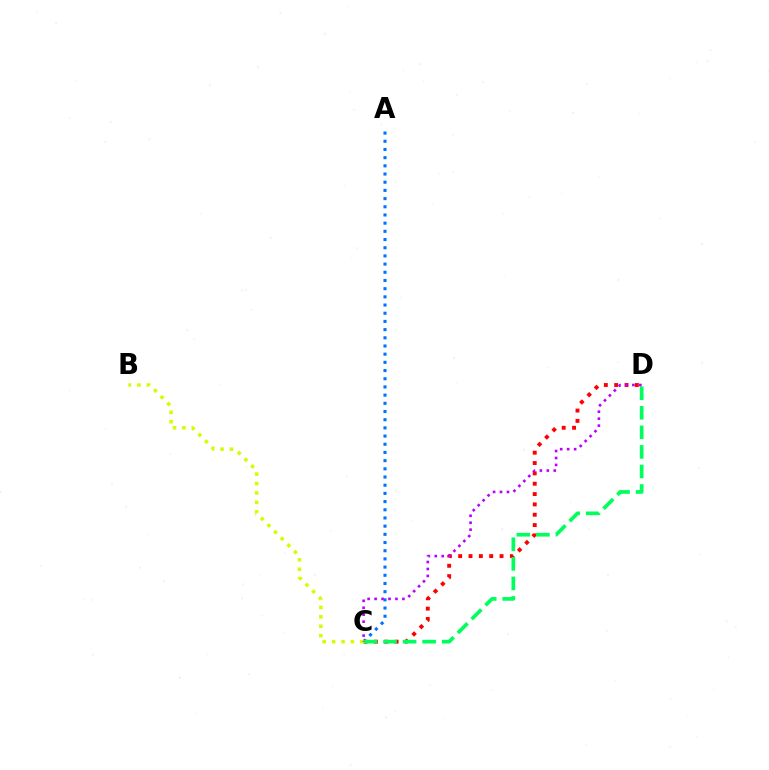{('A', 'C'): [{'color': '#0074ff', 'line_style': 'dotted', 'thickness': 2.22}], ('C', 'D'): [{'color': '#ff0000', 'line_style': 'dotted', 'thickness': 2.81}, {'color': '#00ff5c', 'line_style': 'dashed', 'thickness': 2.66}, {'color': '#b900ff', 'line_style': 'dotted', 'thickness': 1.89}], ('B', 'C'): [{'color': '#d1ff00', 'line_style': 'dotted', 'thickness': 2.56}]}